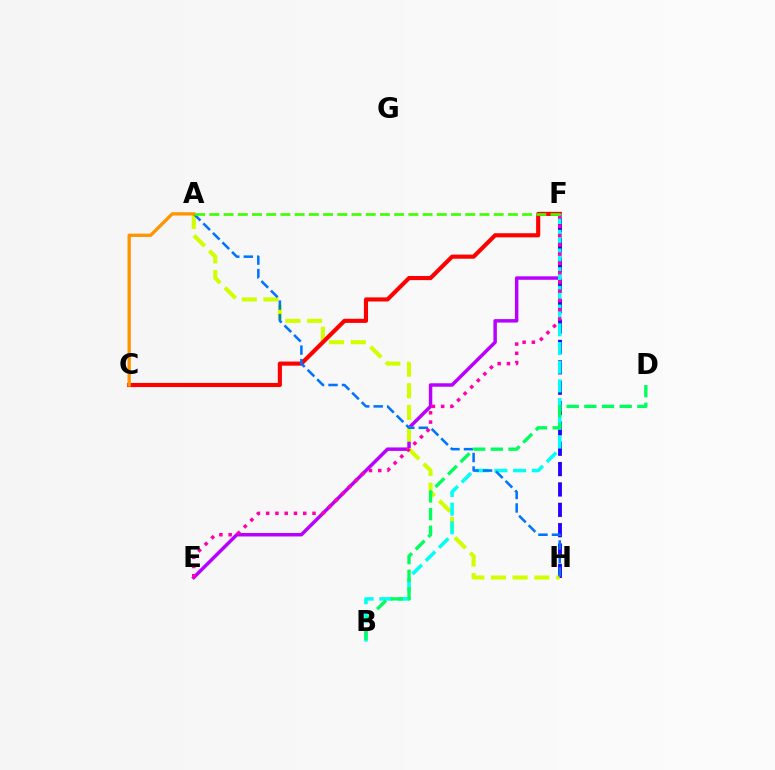{('E', 'F'): [{'color': '#b900ff', 'line_style': 'solid', 'thickness': 2.49}, {'color': '#ff00ac', 'line_style': 'dotted', 'thickness': 2.52}], ('F', 'H'): [{'color': '#2500ff', 'line_style': 'dashed', 'thickness': 2.77}], ('A', 'H'): [{'color': '#d1ff00', 'line_style': 'dashed', 'thickness': 2.95}, {'color': '#0074ff', 'line_style': 'dashed', 'thickness': 1.83}], ('C', 'F'): [{'color': '#ff0000', 'line_style': 'solid', 'thickness': 2.97}], ('B', 'F'): [{'color': '#00fff6', 'line_style': 'dashed', 'thickness': 2.54}], ('B', 'D'): [{'color': '#00ff5c', 'line_style': 'dashed', 'thickness': 2.4}], ('A', 'C'): [{'color': '#ff9400', 'line_style': 'solid', 'thickness': 2.38}], ('A', 'F'): [{'color': '#3dff00', 'line_style': 'dashed', 'thickness': 1.93}]}